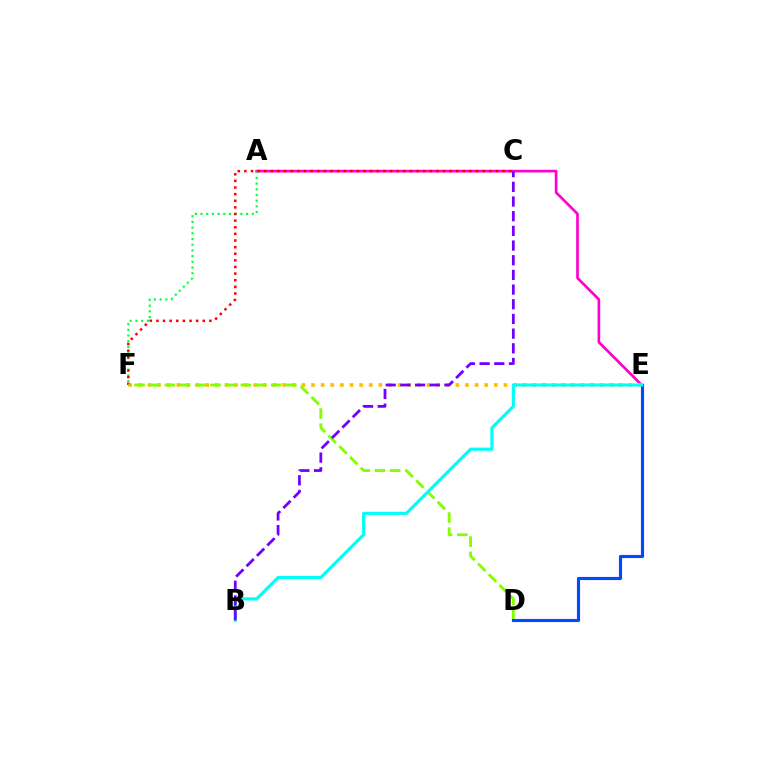{('A', 'E'): [{'color': '#ff00cf', 'line_style': 'solid', 'thickness': 1.92}], ('A', 'F'): [{'color': '#00ff39', 'line_style': 'dotted', 'thickness': 1.55}], ('E', 'F'): [{'color': '#ffbd00', 'line_style': 'dotted', 'thickness': 2.61}], ('C', 'F'): [{'color': '#ff0000', 'line_style': 'dotted', 'thickness': 1.8}], ('D', 'F'): [{'color': '#84ff00', 'line_style': 'dashed', 'thickness': 2.06}], ('D', 'E'): [{'color': '#004bff', 'line_style': 'solid', 'thickness': 2.25}], ('B', 'E'): [{'color': '#00fff6', 'line_style': 'solid', 'thickness': 2.26}], ('B', 'C'): [{'color': '#7200ff', 'line_style': 'dashed', 'thickness': 1.99}]}